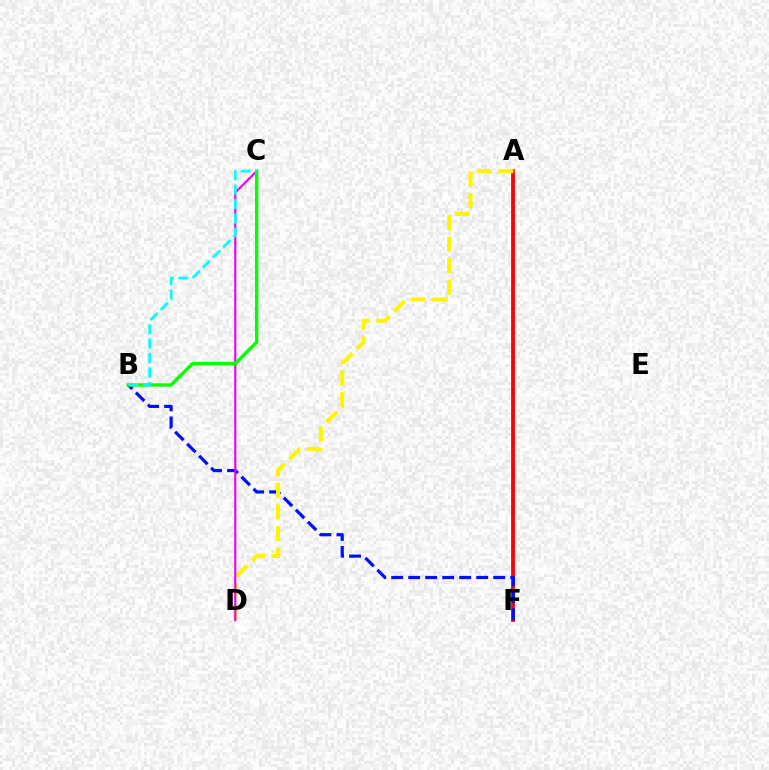{('A', 'F'): [{'color': '#ff0000', 'line_style': 'solid', 'thickness': 2.72}], ('B', 'F'): [{'color': '#0010ff', 'line_style': 'dashed', 'thickness': 2.31}], ('A', 'D'): [{'color': '#fcf500', 'line_style': 'dashed', 'thickness': 2.93}], ('C', 'D'): [{'color': '#ee00ff', 'line_style': 'solid', 'thickness': 1.55}], ('B', 'C'): [{'color': '#08ff00', 'line_style': 'solid', 'thickness': 2.45}, {'color': '#00fff6', 'line_style': 'dashed', 'thickness': 1.96}]}